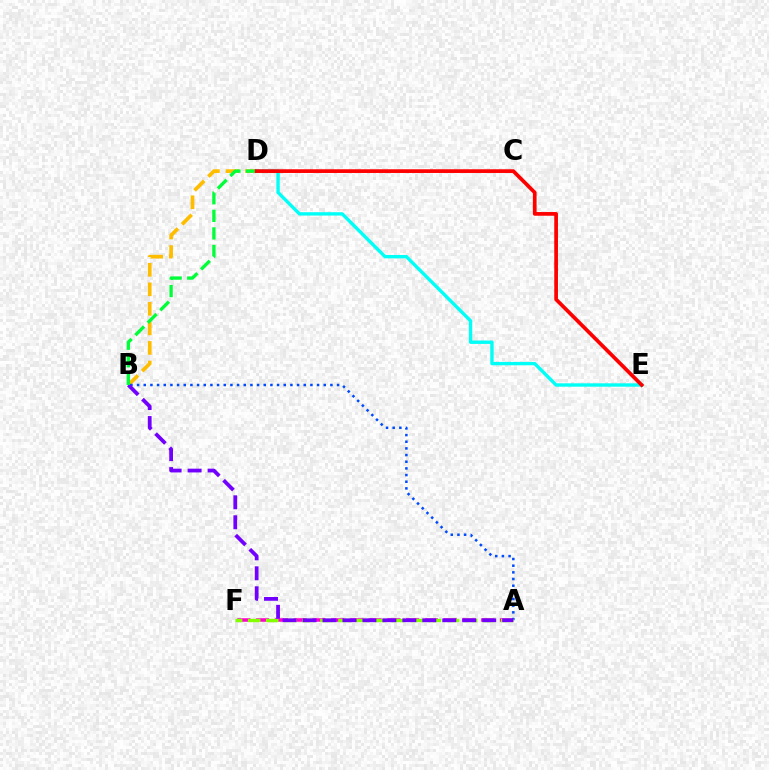{('B', 'D'): [{'color': '#ffbd00', 'line_style': 'dashed', 'thickness': 2.66}, {'color': '#00ff39', 'line_style': 'dashed', 'thickness': 2.39}], ('D', 'E'): [{'color': '#00fff6', 'line_style': 'solid', 'thickness': 2.43}, {'color': '#ff0000', 'line_style': 'solid', 'thickness': 2.67}], ('A', 'F'): [{'color': '#ff00cf', 'line_style': 'dashed', 'thickness': 2.55}, {'color': '#84ff00', 'line_style': 'dashed', 'thickness': 2.46}], ('A', 'B'): [{'color': '#004bff', 'line_style': 'dotted', 'thickness': 1.81}, {'color': '#7200ff', 'line_style': 'dashed', 'thickness': 2.71}]}